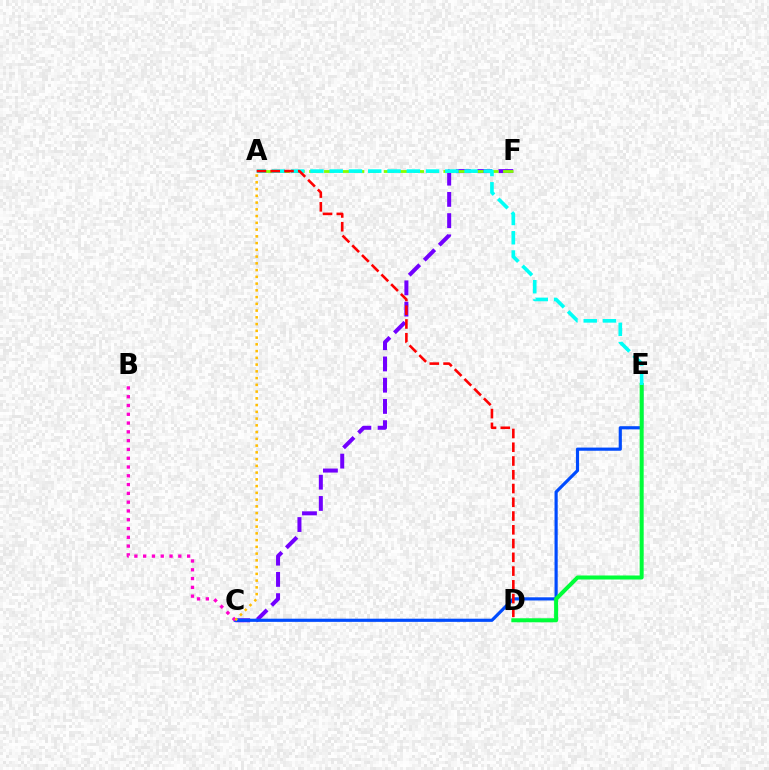{('C', 'F'): [{'color': '#7200ff', 'line_style': 'dashed', 'thickness': 2.89}], ('A', 'F'): [{'color': '#84ff00', 'line_style': 'dashed', 'thickness': 2.03}], ('C', 'E'): [{'color': '#004bff', 'line_style': 'solid', 'thickness': 2.28}], ('B', 'C'): [{'color': '#ff00cf', 'line_style': 'dotted', 'thickness': 2.39}], ('D', 'E'): [{'color': '#00ff39', 'line_style': 'solid', 'thickness': 2.89}], ('A', 'E'): [{'color': '#00fff6', 'line_style': 'dashed', 'thickness': 2.62}], ('A', 'C'): [{'color': '#ffbd00', 'line_style': 'dotted', 'thickness': 1.83}], ('A', 'D'): [{'color': '#ff0000', 'line_style': 'dashed', 'thickness': 1.87}]}